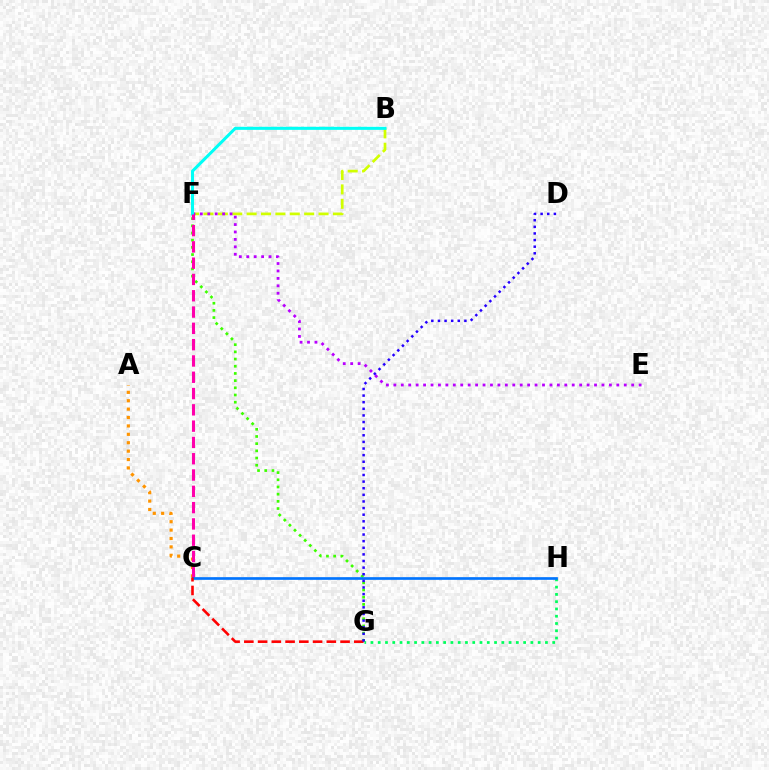{('G', 'H'): [{'color': '#00ff5c', 'line_style': 'dotted', 'thickness': 1.98}], ('F', 'G'): [{'color': '#3dff00', 'line_style': 'dotted', 'thickness': 1.95}], ('B', 'F'): [{'color': '#d1ff00', 'line_style': 'dashed', 'thickness': 1.95}, {'color': '#00fff6', 'line_style': 'solid', 'thickness': 2.19}], ('A', 'C'): [{'color': '#ff9400', 'line_style': 'dotted', 'thickness': 2.28}], ('E', 'F'): [{'color': '#b900ff', 'line_style': 'dotted', 'thickness': 2.02}], ('C', 'F'): [{'color': '#ff00ac', 'line_style': 'dashed', 'thickness': 2.21}], ('C', 'H'): [{'color': '#0074ff', 'line_style': 'solid', 'thickness': 1.92}], ('C', 'G'): [{'color': '#ff0000', 'line_style': 'dashed', 'thickness': 1.87}], ('D', 'G'): [{'color': '#2500ff', 'line_style': 'dotted', 'thickness': 1.8}]}